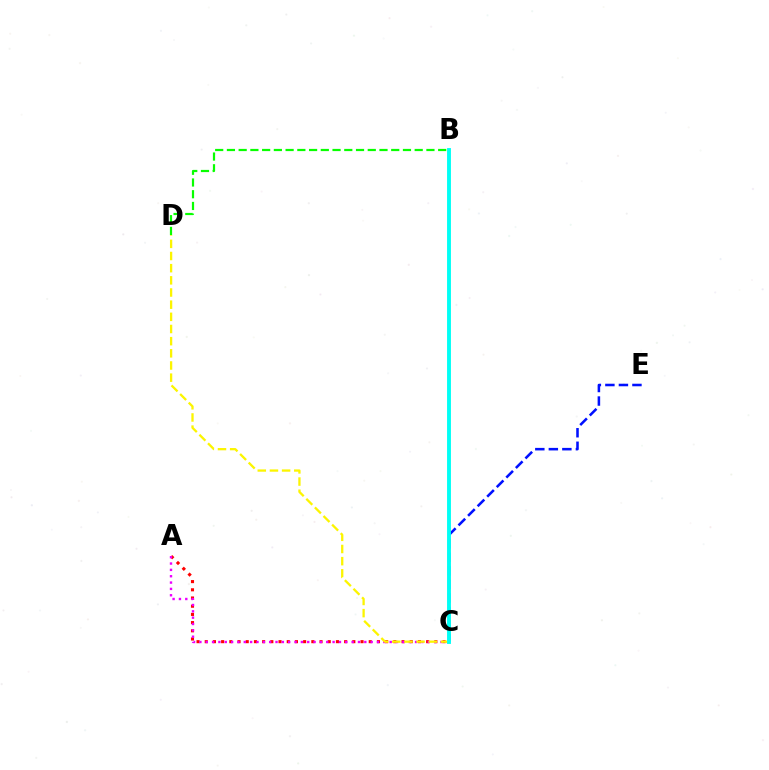{('A', 'C'): [{'color': '#ff0000', 'line_style': 'dotted', 'thickness': 2.23}, {'color': '#ee00ff', 'line_style': 'dotted', 'thickness': 1.72}], ('B', 'D'): [{'color': '#08ff00', 'line_style': 'dashed', 'thickness': 1.59}], ('C', 'E'): [{'color': '#0010ff', 'line_style': 'dashed', 'thickness': 1.84}], ('C', 'D'): [{'color': '#fcf500', 'line_style': 'dashed', 'thickness': 1.65}], ('B', 'C'): [{'color': '#00fff6', 'line_style': 'solid', 'thickness': 2.79}]}